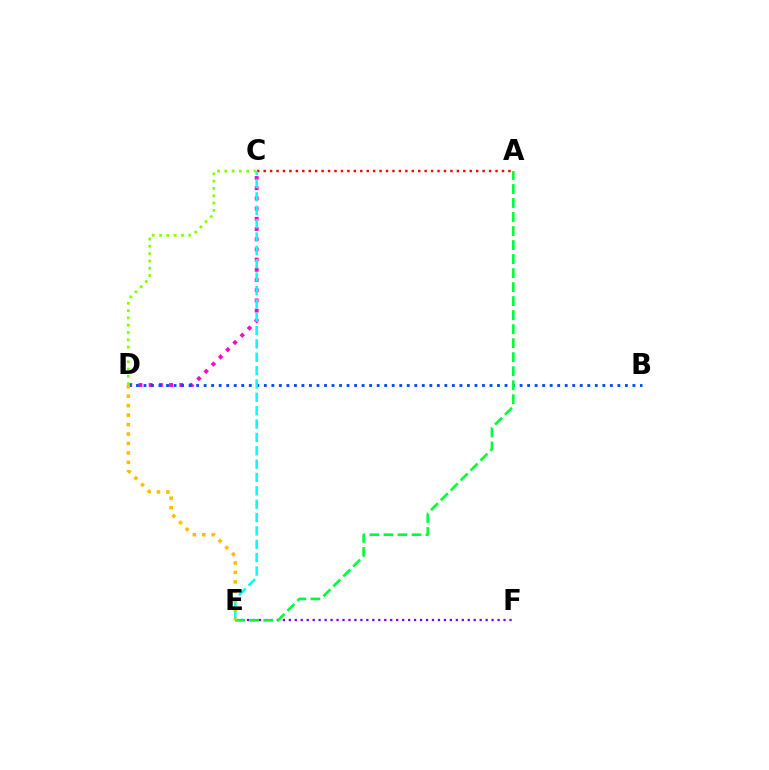{('E', 'F'): [{'color': '#7200ff', 'line_style': 'dotted', 'thickness': 1.62}], ('A', 'C'): [{'color': '#ff0000', 'line_style': 'dotted', 'thickness': 1.75}], ('C', 'D'): [{'color': '#ff00cf', 'line_style': 'dotted', 'thickness': 2.77}, {'color': '#84ff00', 'line_style': 'dotted', 'thickness': 1.98}], ('B', 'D'): [{'color': '#004bff', 'line_style': 'dotted', 'thickness': 2.04}], ('A', 'E'): [{'color': '#00ff39', 'line_style': 'dashed', 'thickness': 1.9}], ('C', 'E'): [{'color': '#00fff6', 'line_style': 'dashed', 'thickness': 1.82}], ('D', 'E'): [{'color': '#ffbd00', 'line_style': 'dotted', 'thickness': 2.57}]}